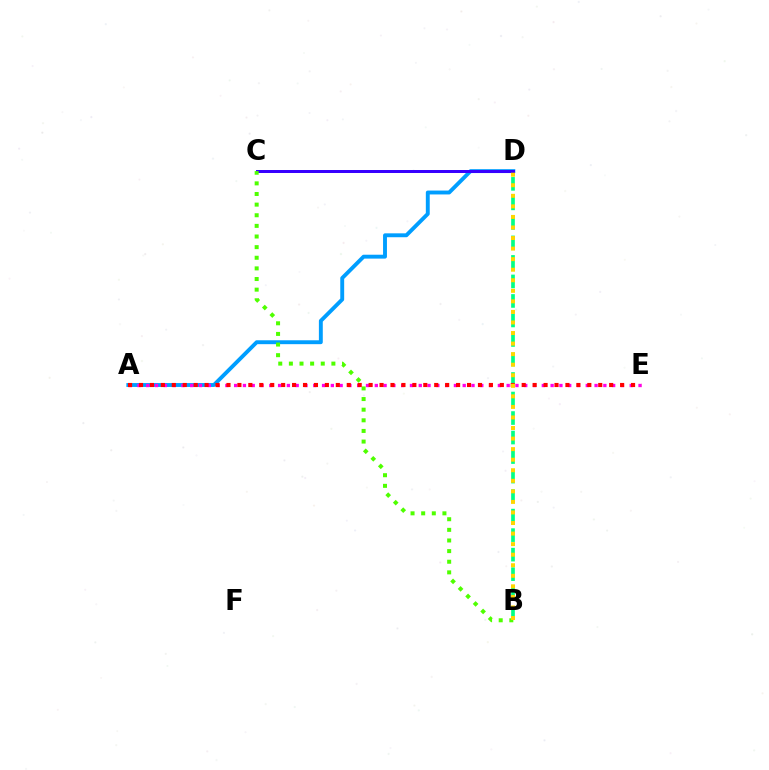{('B', 'D'): [{'color': '#00ff86', 'line_style': 'dashed', 'thickness': 2.65}, {'color': '#ffd500', 'line_style': 'dotted', 'thickness': 2.87}], ('A', 'D'): [{'color': '#009eff', 'line_style': 'solid', 'thickness': 2.8}], ('A', 'E'): [{'color': '#ff00ed', 'line_style': 'dotted', 'thickness': 2.39}, {'color': '#ff0000', 'line_style': 'dotted', 'thickness': 2.97}], ('C', 'D'): [{'color': '#3700ff', 'line_style': 'solid', 'thickness': 2.15}], ('B', 'C'): [{'color': '#4fff00', 'line_style': 'dotted', 'thickness': 2.89}]}